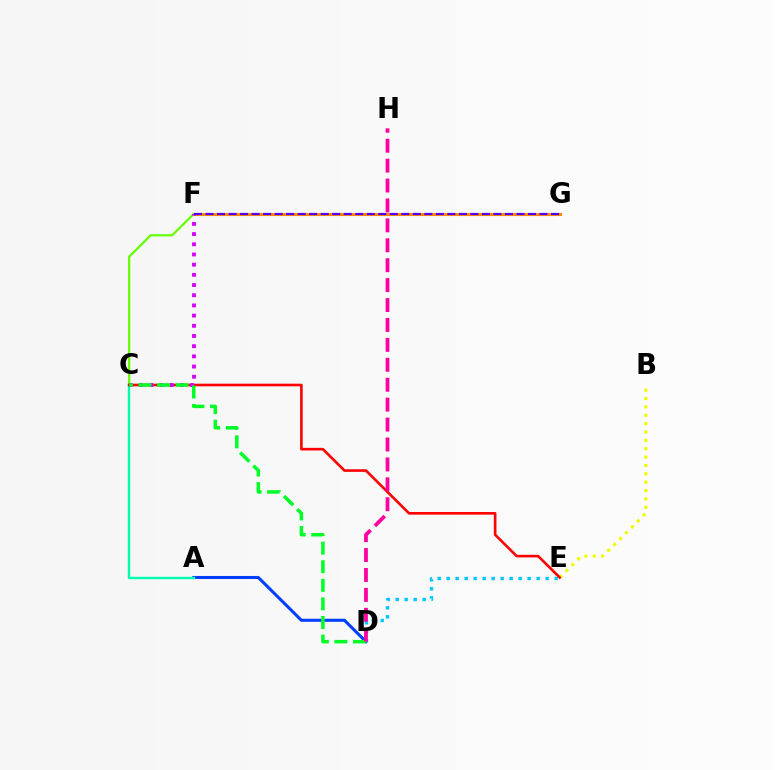{('A', 'D'): [{'color': '#003fff', 'line_style': 'solid', 'thickness': 2.2}], ('D', 'E'): [{'color': '#00c7ff', 'line_style': 'dotted', 'thickness': 2.44}], ('A', 'C'): [{'color': '#00ffaf', 'line_style': 'solid', 'thickness': 1.72}], ('B', 'E'): [{'color': '#eeff00', 'line_style': 'dotted', 'thickness': 2.27}], ('F', 'G'): [{'color': '#ff8800', 'line_style': 'solid', 'thickness': 2.21}, {'color': '#4f00ff', 'line_style': 'dashed', 'thickness': 1.56}], ('C', 'F'): [{'color': '#66ff00', 'line_style': 'solid', 'thickness': 1.62}, {'color': '#d600ff', 'line_style': 'dotted', 'thickness': 2.77}], ('C', 'E'): [{'color': '#ff0000', 'line_style': 'solid', 'thickness': 1.88}], ('C', 'D'): [{'color': '#00ff27', 'line_style': 'dashed', 'thickness': 2.52}], ('D', 'H'): [{'color': '#ff00a0', 'line_style': 'dashed', 'thickness': 2.71}]}